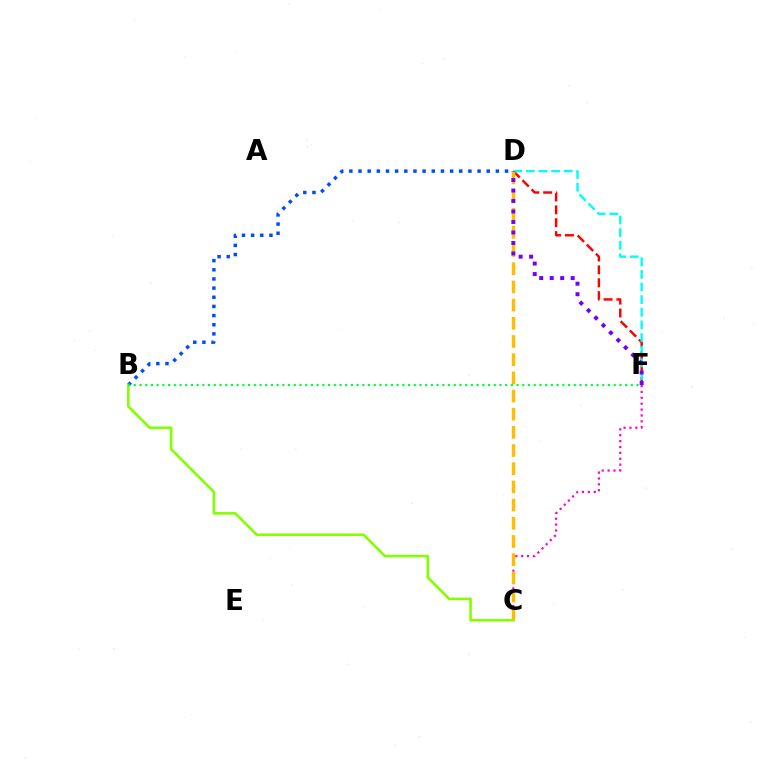{('D', 'F'): [{'color': '#ff0000', 'line_style': 'dashed', 'thickness': 1.75}, {'color': '#00fff6', 'line_style': 'dashed', 'thickness': 1.72}, {'color': '#7200ff', 'line_style': 'dotted', 'thickness': 2.85}], ('B', 'D'): [{'color': '#004bff', 'line_style': 'dotted', 'thickness': 2.49}], ('C', 'F'): [{'color': '#ff00cf', 'line_style': 'dotted', 'thickness': 1.6}], ('C', 'D'): [{'color': '#ffbd00', 'line_style': 'dashed', 'thickness': 2.47}], ('B', 'C'): [{'color': '#84ff00', 'line_style': 'solid', 'thickness': 1.87}], ('B', 'F'): [{'color': '#00ff39', 'line_style': 'dotted', 'thickness': 1.55}]}